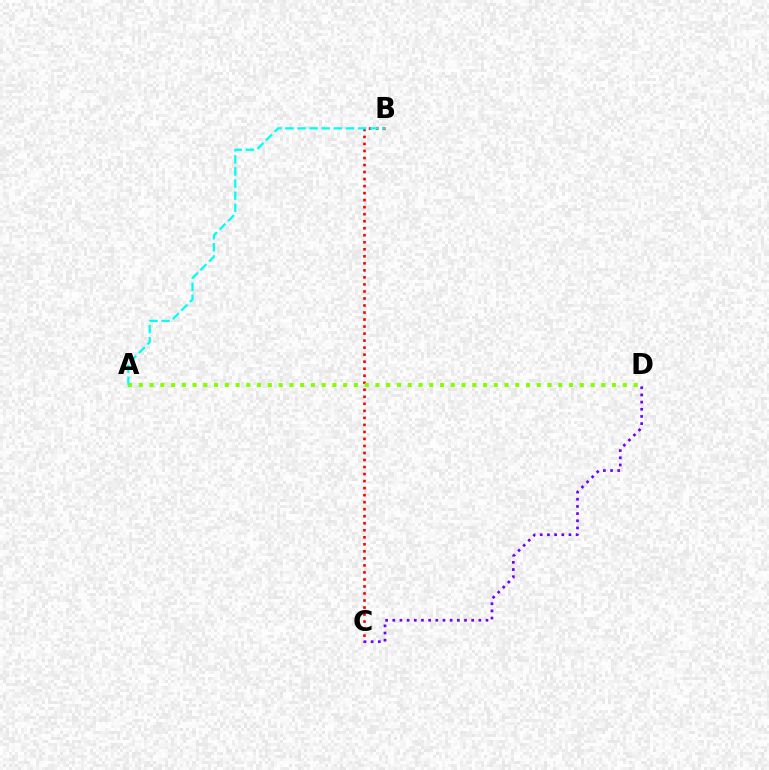{('B', 'C'): [{'color': '#ff0000', 'line_style': 'dotted', 'thickness': 1.91}], ('A', 'D'): [{'color': '#84ff00', 'line_style': 'dotted', 'thickness': 2.92}], ('A', 'B'): [{'color': '#00fff6', 'line_style': 'dashed', 'thickness': 1.64}], ('C', 'D'): [{'color': '#7200ff', 'line_style': 'dotted', 'thickness': 1.95}]}